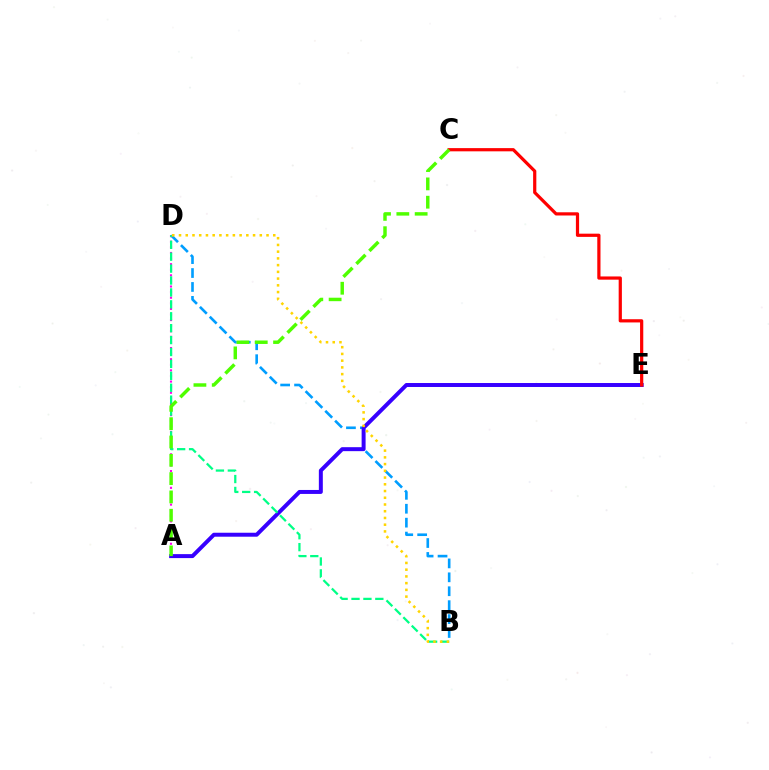{('B', 'D'): [{'color': '#009eff', 'line_style': 'dashed', 'thickness': 1.89}, {'color': '#00ff86', 'line_style': 'dashed', 'thickness': 1.62}, {'color': '#ffd500', 'line_style': 'dotted', 'thickness': 1.83}], ('A', 'D'): [{'color': '#ff00ed', 'line_style': 'dotted', 'thickness': 1.52}], ('A', 'E'): [{'color': '#3700ff', 'line_style': 'solid', 'thickness': 2.86}], ('C', 'E'): [{'color': '#ff0000', 'line_style': 'solid', 'thickness': 2.31}], ('A', 'C'): [{'color': '#4fff00', 'line_style': 'dashed', 'thickness': 2.49}]}